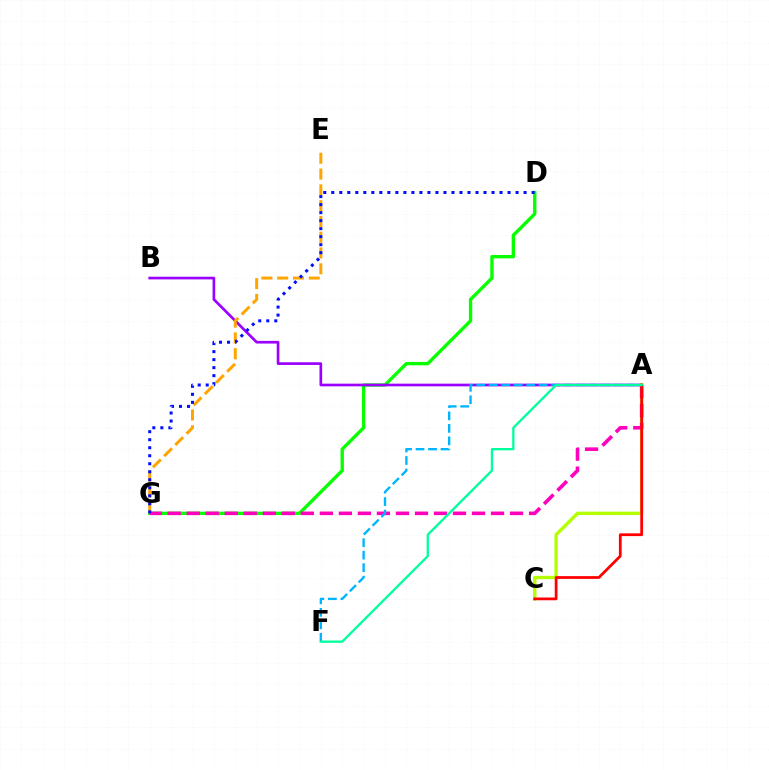{('D', 'G'): [{'color': '#08ff00', 'line_style': 'solid', 'thickness': 2.42}, {'color': '#0010ff', 'line_style': 'dotted', 'thickness': 2.18}], ('A', 'B'): [{'color': '#9b00ff', 'line_style': 'solid', 'thickness': 1.93}], ('E', 'G'): [{'color': '#ffa500', 'line_style': 'dashed', 'thickness': 2.15}], ('A', 'C'): [{'color': '#b3ff00', 'line_style': 'solid', 'thickness': 2.44}, {'color': '#ff0000', 'line_style': 'solid', 'thickness': 1.99}], ('A', 'G'): [{'color': '#ff00bd', 'line_style': 'dashed', 'thickness': 2.58}], ('A', 'F'): [{'color': '#00b5ff', 'line_style': 'dashed', 'thickness': 1.7}, {'color': '#00ff9d', 'line_style': 'solid', 'thickness': 1.67}]}